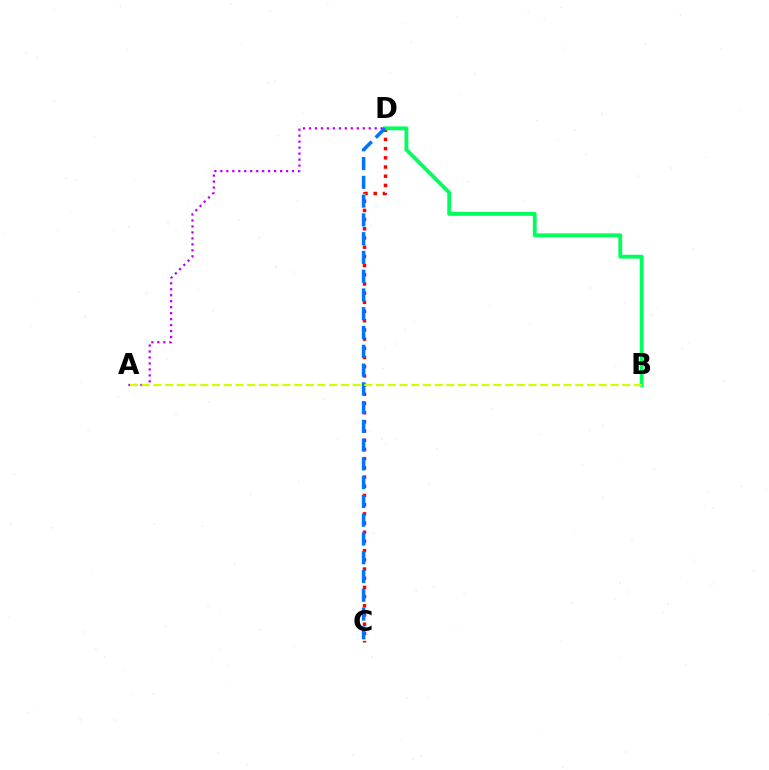{('C', 'D'): [{'color': '#ff0000', 'line_style': 'dotted', 'thickness': 2.5}, {'color': '#0074ff', 'line_style': 'dashed', 'thickness': 2.55}], ('B', 'D'): [{'color': '#00ff5c', 'line_style': 'solid', 'thickness': 2.76}], ('A', 'D'): [{'color': '#b900ff', 'line_style': 'dotted', 'thickness': 1.62}], ('A', 'B'): [{'color': '#d1ff00', 'line_style': 'dashed', 'thickness': 1.59}]}